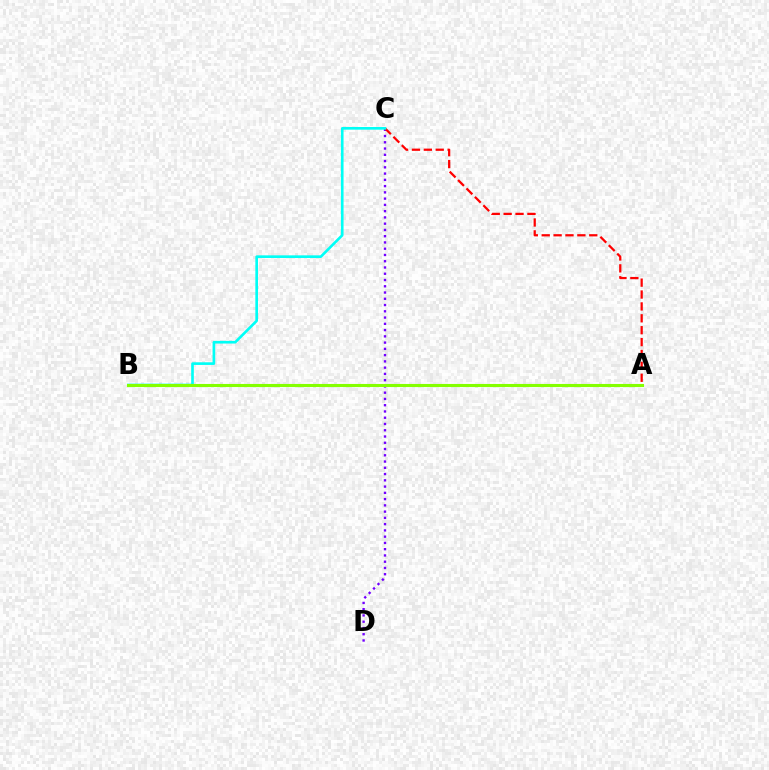{('C', 'D'): [{'color': '#7200ff', 'line_style': 'dotted', 'thickness': 1.7}], ('A', 'C'): [{'color': '#ff0000', 'line_style': 'dashed', 'thickness': 1.62}], ('B', 'C'): [{'color': '#00fff6', 'line_style': 'solid', 'thickness': 1.91}], ('A', 'B'): [{'color': '#84ff00', 'line_style': 'solid', 'thickness': 2.23}]}